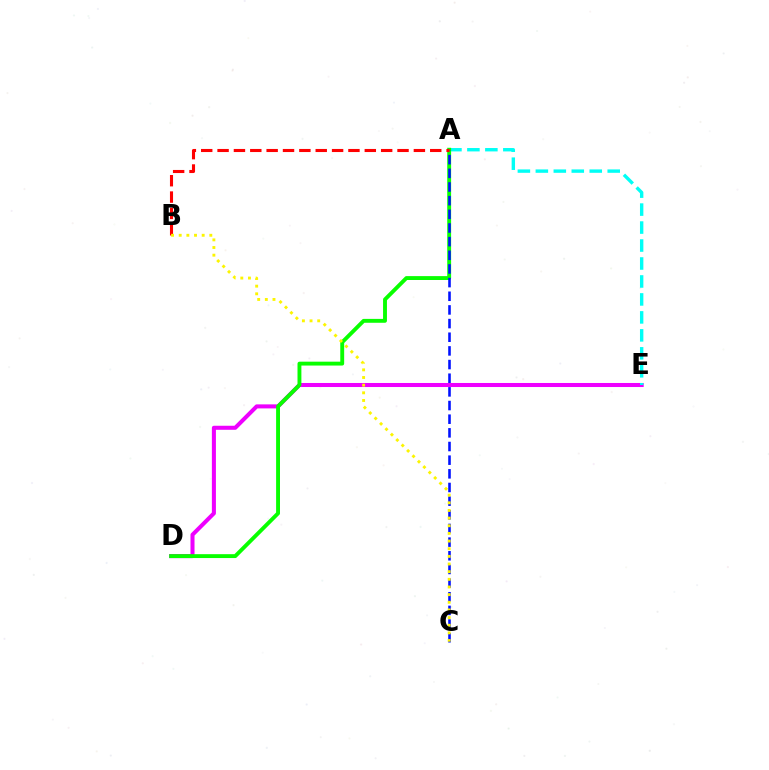{('D', 'E'): [{'color': '#ee00ff', 'line_style': 'solid', 'thickness': 2.91}], ('A', 'E'): [{'color': '#00fff6', 'line_style': 'dashed', 'thickness': 2.44}], ('A', 'D'): [{'color': '#08ff00', 'line_style': 'solid', 'thickness': 2.79}], ('A', 'C'): [{'color': '#0010ff', 'line_style': 'dashed', 'thickness': 1.86}], ('A', 'B'): [{'color': '#ff0000', 'line_style': 'dashed', 'thickness': 2.22}], ('B', 'C'): [{'color': '#fcf500', 'line_style': 'dotted', 'thickness': 2.08}]}